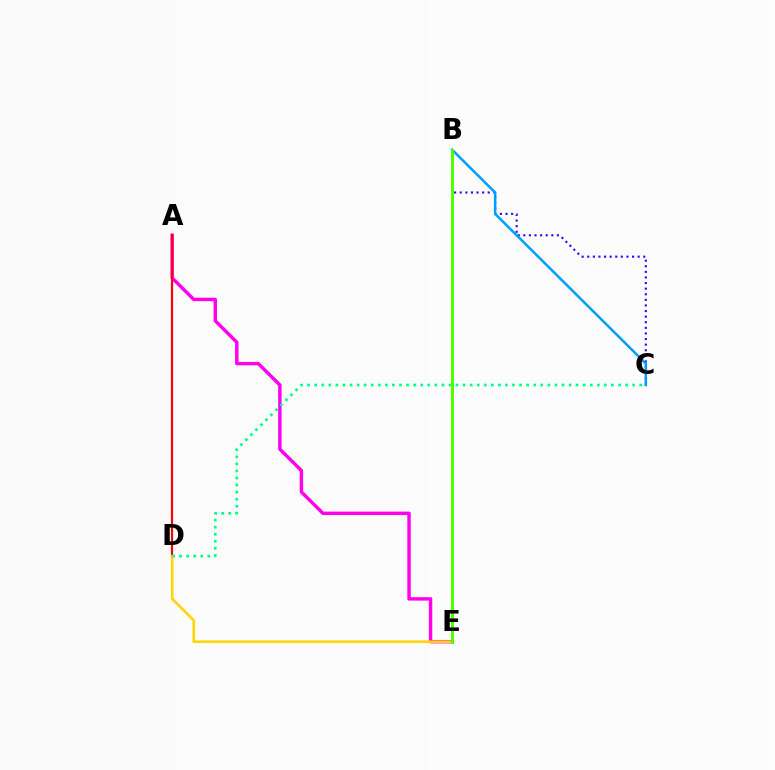{('A', 'E'): [{'color': '#ff00ed', 'line_style': 'solid', 'thickness': 2.47}], ('A', 'D'): [{'color': '#ff0000', 'line_style': 'solid', 'thickness': 1.57}], ('D', 'E'): [{'color': '#ffd500', 'line_style': 'solid', 'thickness': 1.87}], ('B', 'C'): [{'color': '#3700ff', 'line_style': 'dotted', 'thickness': 1.52}, {'color': '#009eff', 'line_style': 'solid', 'thickness': 1.81}], ('C', 'D'): [{'color': '#00ff86', 'line_style': 'dotted', 'thickness': 1.92}], ('B', 'E'): [{'color': '#4fff00', 'line_style': 'solid', 'thickness': 2.12}]}